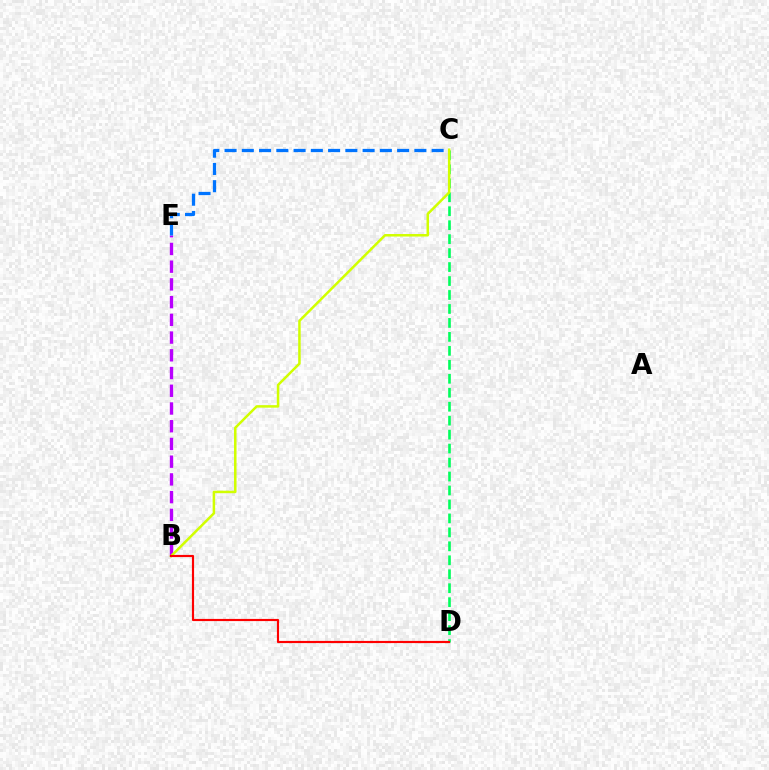{('C', 'D'): [{'color': '#00ff5c', 'line_style': 'dashed', 'thickness': 1.9}], ('B', 'E'): [{'color': '#b900ff', 'line_style': 'dashed', 'thickness': 2.41}], ('C', 'E'): [{'color': '#0074ff', 'line_style': 'dashed', 'thickness': 2.34}], ('B', 'C'): [{'color': '#d1ff00', 'line_style': 'solid', 'thickness': 1.81}], ('B', 'D'): [{'color': '#ff0000', 'line_style': 'solid', 'thickness': 1.56}]}